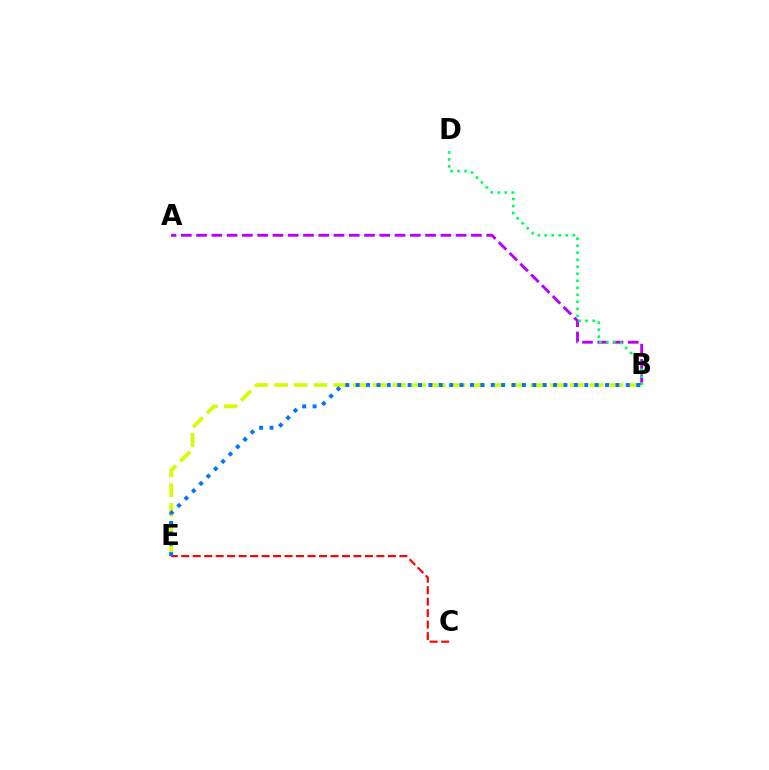{('B', 'E'): [{'color': '#d1ff00', 'line_style': 'dashed', 'thickness': 2.68}, {'color': '#0074ff', 'line_style': 'dotted', 'thickness': 2.82}], ('A', 'B'): [{'color': '#b900ff', 'line_style': 'dashed', 'thickness': 2.07}], ('B', 'D'): [{'color': '#00ff5c', 'line_style': 'dotted', 'thickness': 1.91}], ('C', 'E'): [{'color': '#ff0000', 'line_style': 'dashed', 'thickness': 1.56}]}